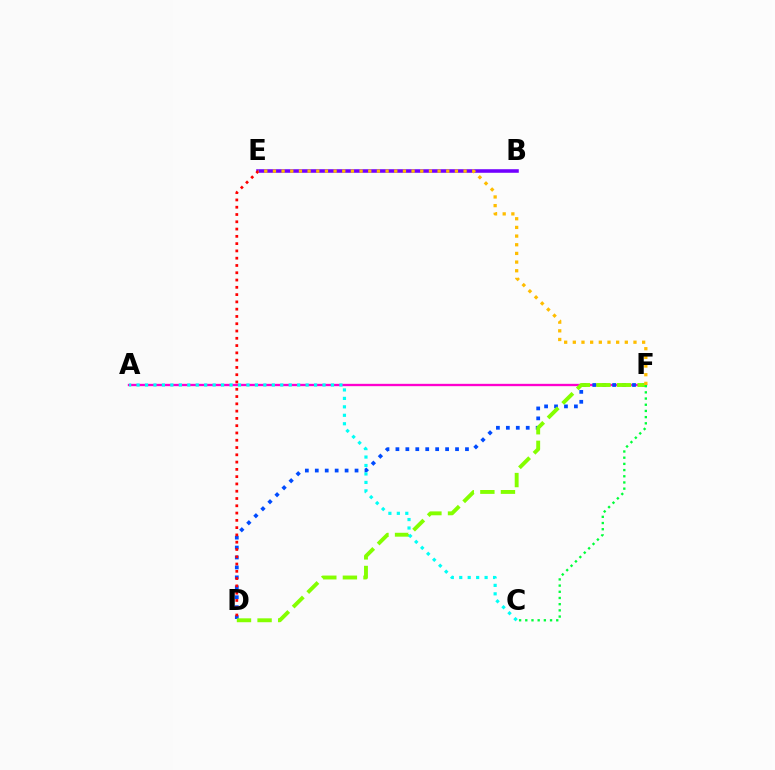{('A', 'F'): [{'color': '#ff00cf', 'line_style': 'solid', 'thickness': 1.68}], ('D', 'F'): [{'color': '#004bff', 'line_style': 'dotted', 'thickness': 2.7}, {'color': '#84ff00', 'line_style': 'dashed', 'thickness': 2.8}], ('B', 'E'): [{'color': '#7200ff', 'line_style': 'solid', 'thickness': 2.56}], ('A', 'C'): [{'color': '#00fff6', 'line_style': 'dotted', 'thickness': 2.3}], ('D', 'E'): [{'color': '#ff0000', 'line_style': 'dotted', 'thickness': 1.98}], ('E', 'F'): [{'color': '#ffbd00', 'line_style': 'dotted', 'thickness': 2.35}], ('C', 'F'): [{'color': '#00ff39', 'line_style': 'dotted', 'thickness': 1.68}]}